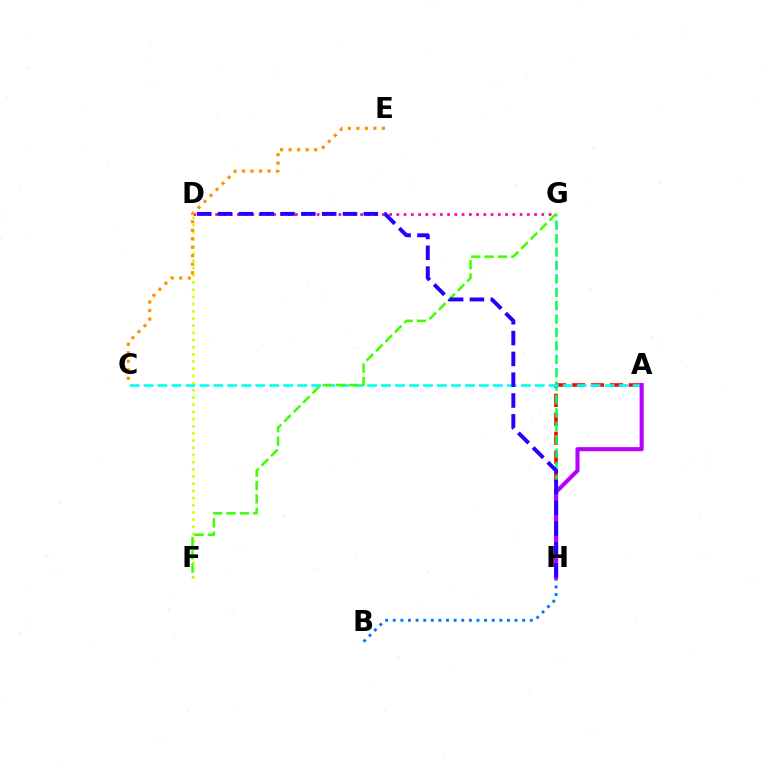{('A', 'H'): [{'color': '#ff0000', 'line_style': 'dashed', 'thickness': 2.57}, {'color': '#b900ff', 'line_style': 'solid', 'thickness': 2.95}], ('D', 'F'): [{'color': '#d1ff00', 'line_style': 'dotted', 'thickness': 1.95}], ('B', 'H'): [{'color': '#0074ff', 'line_style': 'dotted', 'thickness': 2.07}], ('D', 'G'): [{'color': '#ff00ac', 'line_style': 'dotted', 'thickness': 1.97}], ('G', 'H'): [{'color': '#00ff5c', 'line_style': 'dashed', 'thickness': 1.82}], ('C', 'E'): [{'color': '#ff9400', 'line_style': 'dotted', 'thickness': 2.31}], ('A', 'C'): [{'color': '#00fff6', 'line_style': 'dashed', 'thickness': 1.9}], ('F', 'G'): [{'color': '#3dff00', 'line_style': 'dashed', 'thickness': 1.81}], ('D', 'H'): [{'color': '#2500ff', 'line_style': 'dashed', 'thickness': 2.83}]}